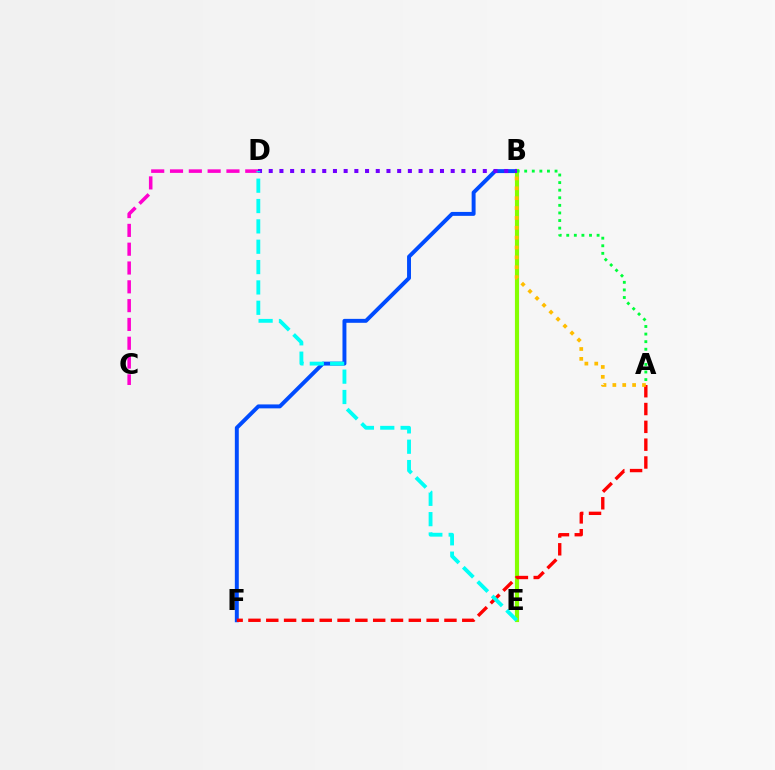{('B', 'F'): [{'color': '#004bff', 'line_style': 'solid', 'thickness': 2.83}], ('C', 'D'): [{'color': '#ff00cf', 'line_style': 'dashed', 'thickness': 2.56}], ('B', 'E'): [{'color': '#84ff00', 'line_style': 'solid', 'thickness': 2.98}], ('A', 'F'): [{'color': '#ff0000', 'line_style': 'dashed', 'thickness': 2.42}], ('A', 'B'): [{'color': '#ffbd00', 'line_style': 'dotted', 'thickness': 2.68}, {'color': '#00ff39', 'line_style': 'dotted', 'thickness': 2.06}], ('B', 'D'): [{'color': '#7200ff', 'line_style': 'dotted', 'thickness': 2.91}], ('D', 'E'): [{'color': '#00fff6', 'line_style': 'dashed', 'thickness': 2.76}]}